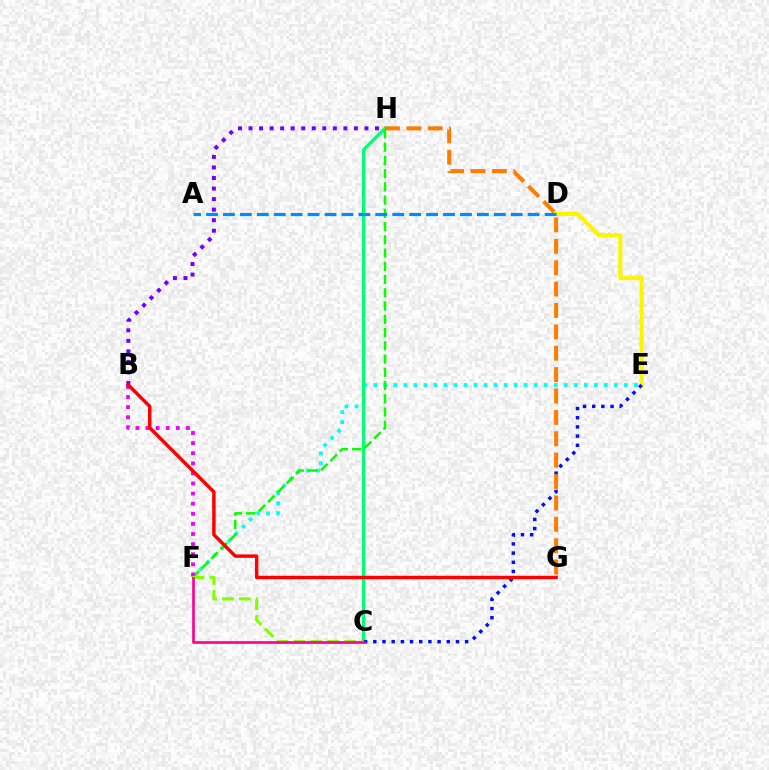{('E', 'F'): [{'color': '#00fff6', 'line_style': 'dotted', 'thickness': 2.72}], ('C', 'H'): [{'color': '#00ff74', 'line_style': 'solid', 'thickness': 2.32}], ('F', 'H'): [{'color': '#08ff00', 'line_style': 'dashed', 'thickness': 1.8}], ('D', 'E'): [{'color': '#fcf500', 'line_style': 'solid', 'thickness': 2.96}], ('B', 'F'): [{'color': '#ee00ff', 'line_style': 'dotted', 'thickness': 2.74}], ('C', 'F'): [{'color': '#84ff00', 'line_style': 'dashed', 'thickness': 2.3}, {'color': '#ff0094', 'line_style': 'solid', 'thickness': 1.91}], ('B', 'H'): [{'color': '#7200ff', 'line_style': 'dotted', 'thickness': 2.86}], ('A', 'D'): [{'color': '#008cff', 'line_style': 'dashed', 'thickness': 2.3}], ('C', 'E'): [{'color': '#0010ff', 'line_style': 'dotted', 'thickness': 2.5}], ('G', 'H'): [{'color': '#ff7c00', 'line_style': 'dashed', 'thickness': 2.9}], ('B', 'G'): [{'color': '#ff0000', 'line_style': 'solid', 'thickness': 2.48}]}